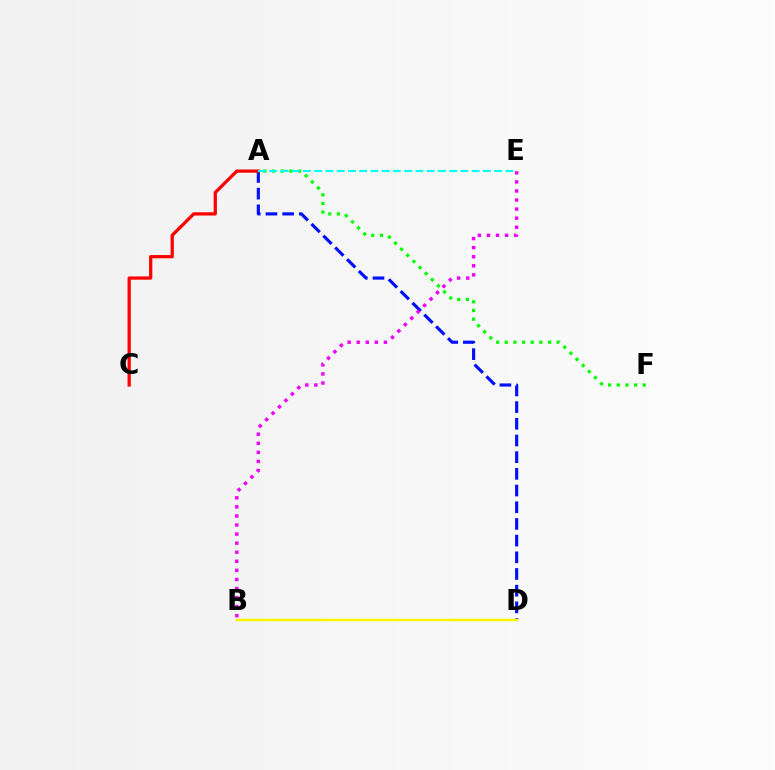{('A', 'D'): [{'color': '#0010ff', 'line_style': 'dashed', 'thickness': 2.27}], ('B', 'E'): [{'color': '#ee00ff', 'line_style': 'dotted', 'thickness': 2.46}], ('A', 'F'): [{'color': '#08ff00', 'line_style': 'dotted', 'thickness': 2.35}], ('A', 'C'): [{'color': '#ff0000', 'line_style': 'solid', 'thickness': 2.34}], ('B', 'D'): [{'color': '#fcf500', 'line_style': 'solid', 'thickness': 1.79}], ('A', 'E'): [{'color': '#00fff6', 'line_style': 'dashed', 'thickness': 1.53}]}